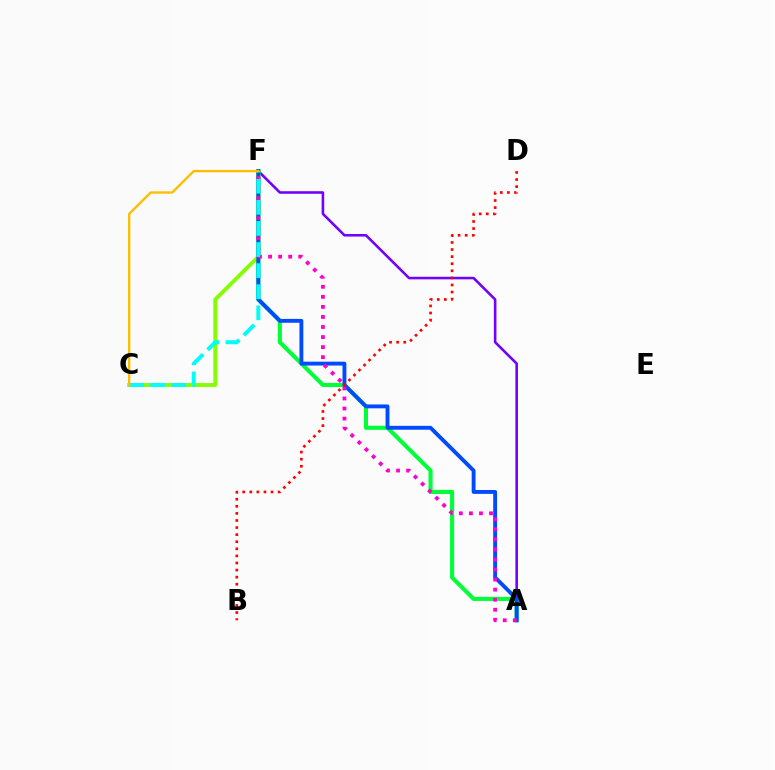{('A', 'F'): [{'color': '#7200ff', 'line_style': 'solid', 'thickness': 1.86}, {'color': '#00ff39', 'line_style': 'solid', 'thickness': 2.94}, {'color': '#004bff', 'line_style': 'solid', 'thickness': 2.79}, {'color': '#ff00cf', 'line_style': 'dotted', 'thickness': 2.73}], ('C', 'F'): [{'color': '#84ff00', 'line_style': 'solid', 'thickness': 2.79}, {'color': '#00fff6', 'line_style': 'dashed', 'thickness': 2.87}, {'color': '#ffbd00', 'line_style': 'solid', 'thickness': 1.68}], ('B', 'D'): [{'color': '#ff0000', 'line_style': 'dotted', 'thickness': 1.92}]}